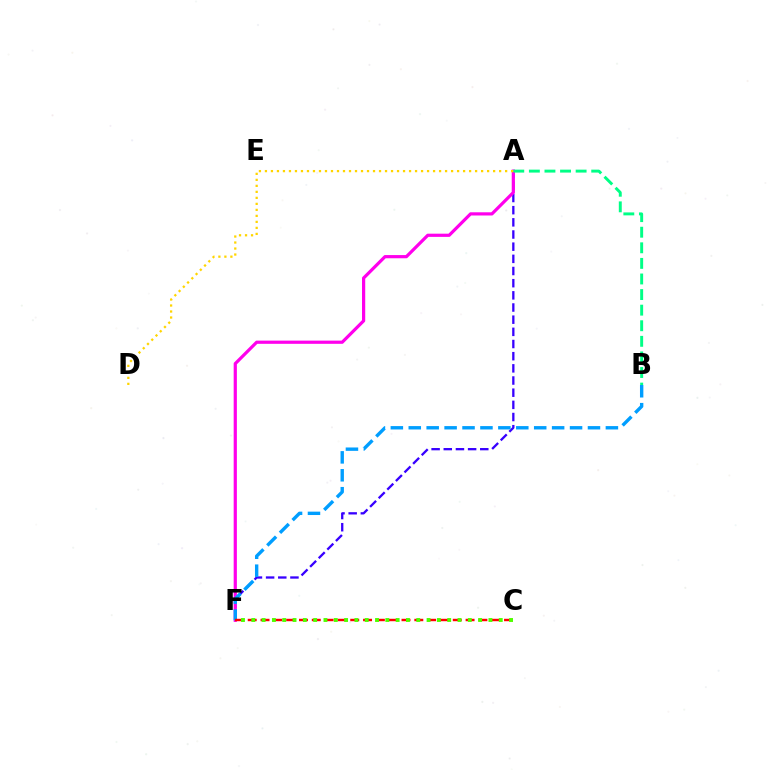{('A', 'F'): [{'color': '#3700ff', 'line_style': 'dashed', 'thickness': 1.65}, {'color': '#ff00ed', 'line_style': 'solid', 'thickness': 2.31}], ('B', 'F'): [{'color': '#009eff', 'line_style': 'dashed', 'thickness': 2.43}], ('A', 'B'): [{'color': '#00ff86', 'line_style': 'dashed', 'thickness': 2.12}], ('A', 'D'): [{'color': '#ffd500', 'line_style': 'dotted', 'thickness': 1.63}], ('C', 'F'): [{'color': '#ff0000', 'line_style': 'dashed', 'thickness': 1.74}, {'color': '#4fff00', 'line_style': 'dotted', 'thickness': 2.8}]}